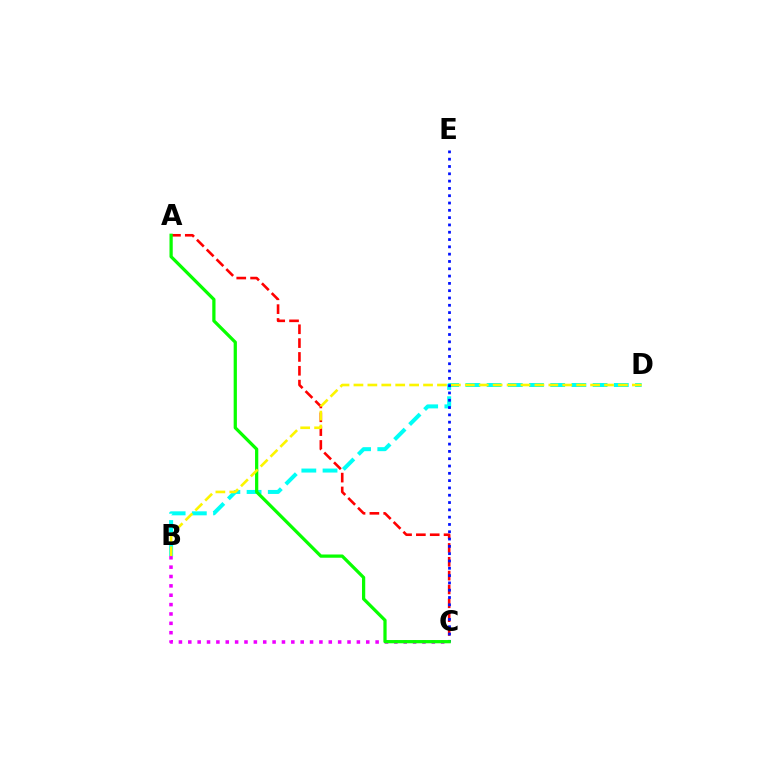{('A', 'C'): [{'color': '#ff0000', 'line_style': 'dashed', 'thickness': 1.88}, {'color': '#08ff00', 'line_style': 'solid', 'thickness': 2.34}], ('B', 'D'): [{'color': '#00fff6', 'line_style': 'dashed', 'thickness': 2.88}, {'color': '#fcf500', 'line_style': 'dashed', 'thickness': 1.89}], ('B', 'C'): [{'color': '#ee00ff', 'line_style': 'dotted', 'thickness': 2.54}], ('C', 'E'): [{'color': '#0010ff', 'line_style': 'dotted', 'thickness': 1.98}]}